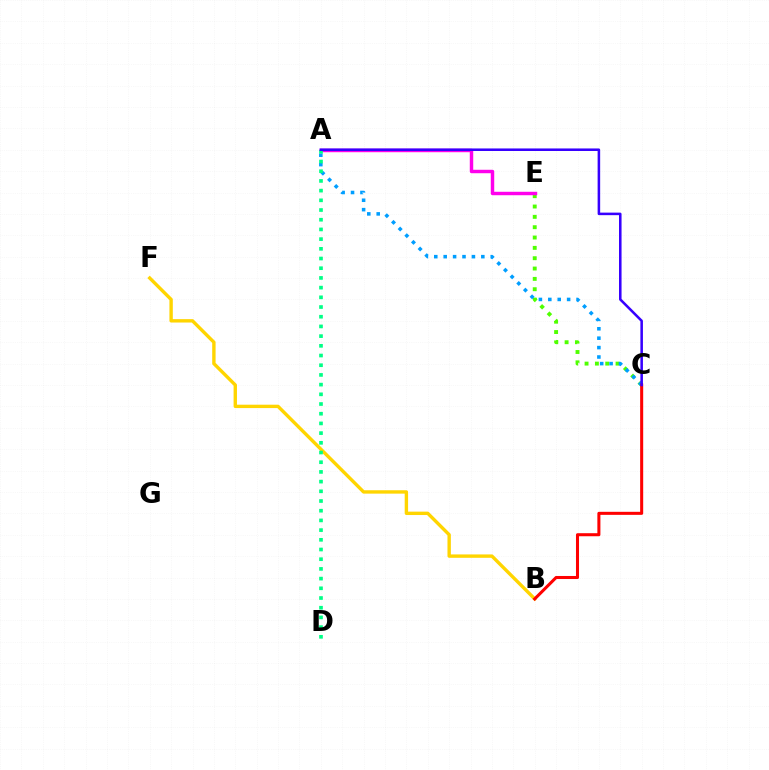{('C', 'E'): [{'color': '#4fff00', 'line_style': 'dotted', 'thickness': 2.81}], ('B', 'F'): [{'color': '#ffd500', 'line_style': 'solid', 'thickness': 2.44}], ('A', 'C'): [{'color': '#009eff', 'line_style': 'dotted', 'thickness': 2.56}, {'color': '#3700ff', 'line_style': 'solid', 'thickness': 1.83}], ('A', 'E'): [{'color': '#ff00ed', 'line_style': 'solid', 'thickness': 2.48}], ('A', 'D'): [{'color': '#00ff86', 'line_style': 'dotted', 'thickness': 2.64}], ('B', 'C'): [{'color': '#ff0000', 'line_style': 'solid', 'thickness': 2.19}]}